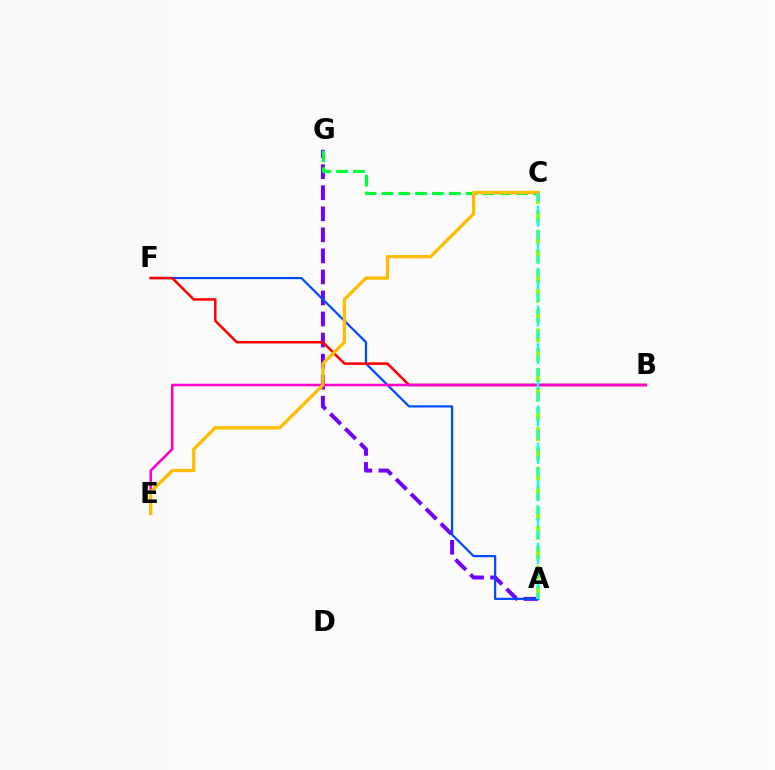{('A', 'G'): [{'color': '#7200ff', 'line_style': 'dashed', 'thickness': 2.86}], ('A', 'F'): [{'color': '#004bff', 'line_style': 'solid', 'thickness': 1.6}], ('C', 'G'): [{'color': '#00ff39', 'line_style': 'dashed', 'thickness': 2.29}], ('A', 'C'): [{'color': '#84ff00', 'line_style': 'dashed', 'thickness': 2.68}, {'color': '#00fff6', 'line_style': 'dashed', 'thickness': 1.7}], ('B', 'F'): [{'color': '#ff0000', 'line_style': 'solid', 'thickness': 1.81}], ('B', 'E'): [{'color': '#ff00cf', 'line_style': 'solid', 'thickness': 1.84}], ('C', 'E'): [{'color': '#ffbd00', 'line_style': 'solid', 'thickness': 2.38}]}